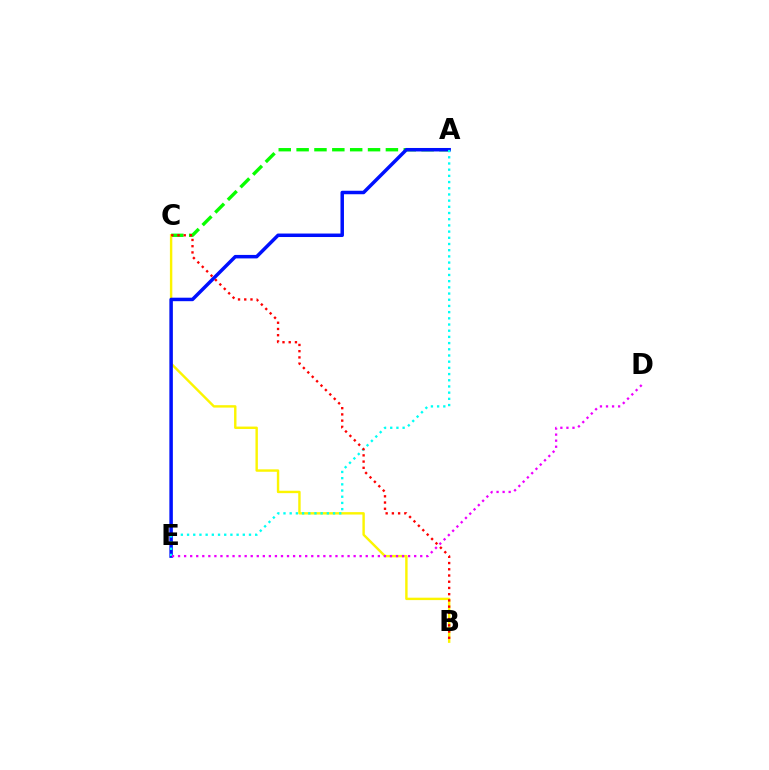{('A', 'C'): [{'color': '#08ff00', 'line_style': 'dashed', 'thickness': 2.43}], ('B', 'C'): [{'color': '#fcf500', 'line_style': 'solid', 'thickness': 1.74}, {'color': '#ff0000', 'line_style': 'dotted', 'thickness': 1.69}], ('A', 'E'): [{'color': '#0010ff', 'line_style': 'solid', 'thickness': 2.51}, {'color': '#00fff6', 'line_style': 'dotted', 'thickness': 1.68}], ('D', 'E'): [{'color': '#ee00ff', 'line_style': 'dotted', 'thickness': 1.64}]}